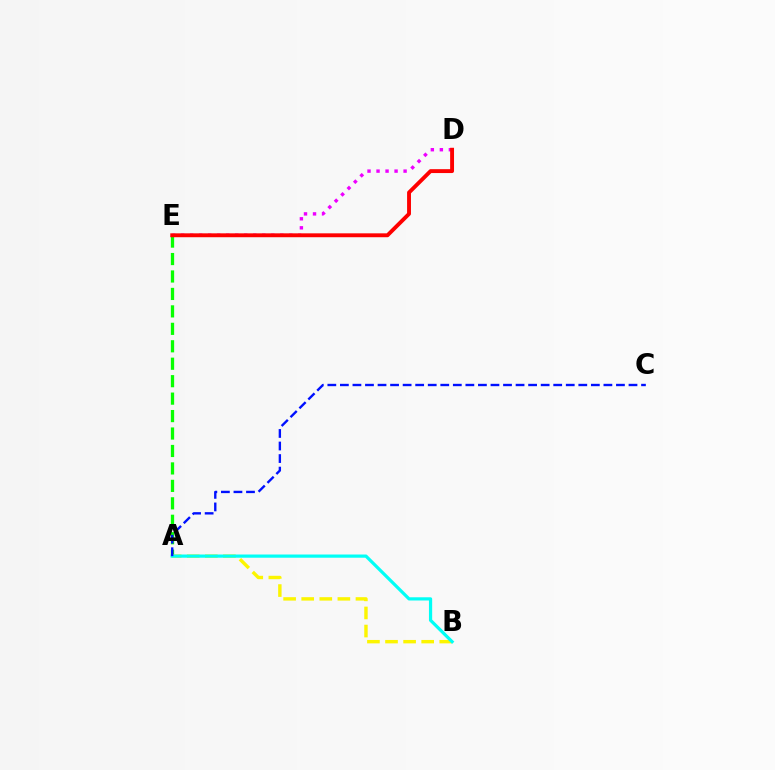{('A', 'E'): [{'color': '#08ff00', 'line_style': 'dashed', 'thickness': 2.37}], ('A', 'B'): [{'color': '#fcf500', 'line_style': 'dashed', 'thickness': 2.46}, {'color': '#00fff6', 'line_style': 'solid', 'thickness': 2.31}], ('A', 'C'): [{'color': '#0010ff', 'line_style': 'dashed', 'thickness': 1.7}], ('D', 'E'): [{'color': '#ee00ff', 'line_style': 'dotted', 'thickness': 2.45}, {'color': '#ff0000', 'line_style': 'solid', 'thickness': 2.8}]}